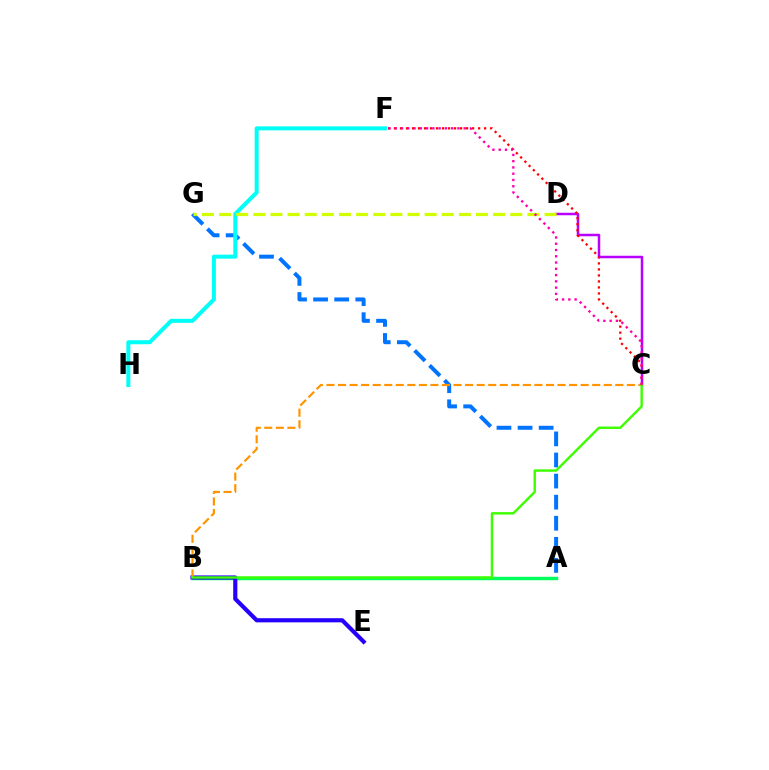{('C', 'D'): [{'color': '#b900ff', 'line_style': 'solid', 'thickness': 1.8}], ('A', 'G'): [{'color': '#0074ff', 'line_style': 'dashed', 'thickness': 2.86}], ('A', 'B'): [{'color': '#00ff5c', 'line_style': 'solid', 'thickness': 2.48}], ('B', 'E'): [{'color': '#2500ff', 'line_style': 'solid', 'thickness': 2.99}], ('F', 'H'): [{'color': '#00fff6', 'line_style': 'solid', 'thickness': 2.89}], ('B', 'C'): [{'color': '#ff9400', 'line_style': 'dashed', 'thickness': 1.57}, {'color': '#3dff00', 'line_style': 'solid', 'thickness': 1.74}], ('C', 'F'): [{'color': '#ff0000', 'line_style': 'dotted', 'thickness': 1.63}, {'color': '#ff00ac', 'line_style': 'dotted', 'thickness': 1.7}], ('D', 'G'): [{'color': '#d1ff00', 'line_style': 'dashed', 'thickness': 2.33}]}